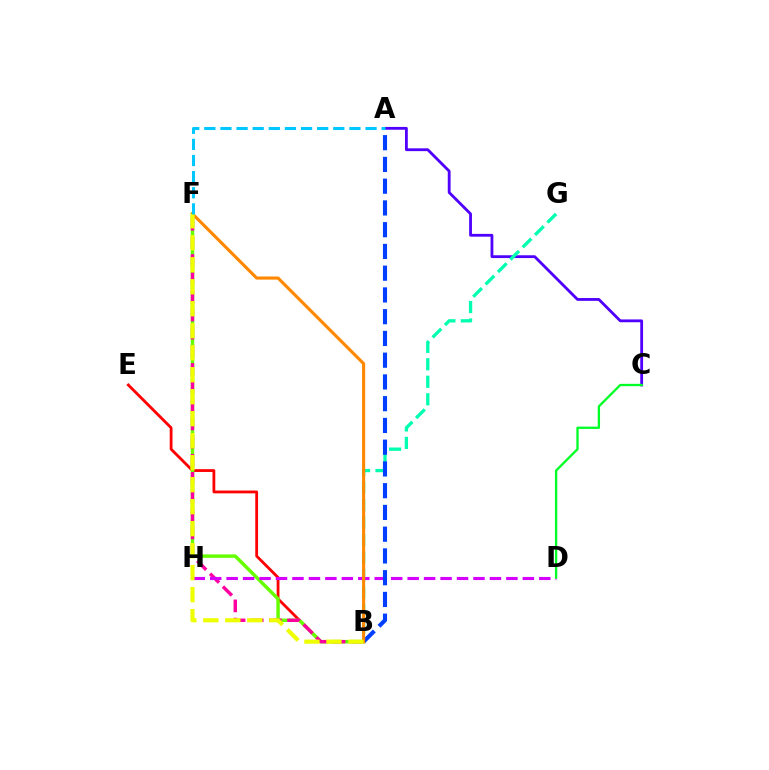{('A', 'C'): [{'color': '#4f00ff', 'line_style': 'solid', 'thickness': 2.02}], ('B', 'E'): [{'color': '#ff0000', 'line_style': 'solid', 'thickness': 2.02}], ('B', 'F'): [{'color': '#66ff00', 'line_style': 'solid', 'thickness': 2.49}, {'color': '#ff00a0', 'line_style': 'dashed', 'thickness': 2.47}, {'color': '#ff8800', 'line_style': 'solid', 'thickness': 2.23}, {'color': '#eeff00', 'line_style': 'dashed', 'thickness': 2.99}], ('B', 'G'): [{'color': '#00ffaf', 'line_style': 'dashed', 'thickness': 2.38}], ('D', 'H'): [{'color': '#d600ff', 'line_style': 'dashed', 'thickness': 2.24}], ('A', 'B'): [{'color': '#003fff', 'line_style': 'dashed', 'thickness': 2.95}], ('C', 'D'): [{'color': '#00ff27', 'line_style': 'solid', 'thickness': 1.66}], ('A', 'F'): [{'color': '#00c7ff', 'line_style': 'dashed', 'thickness': 2.19}]}